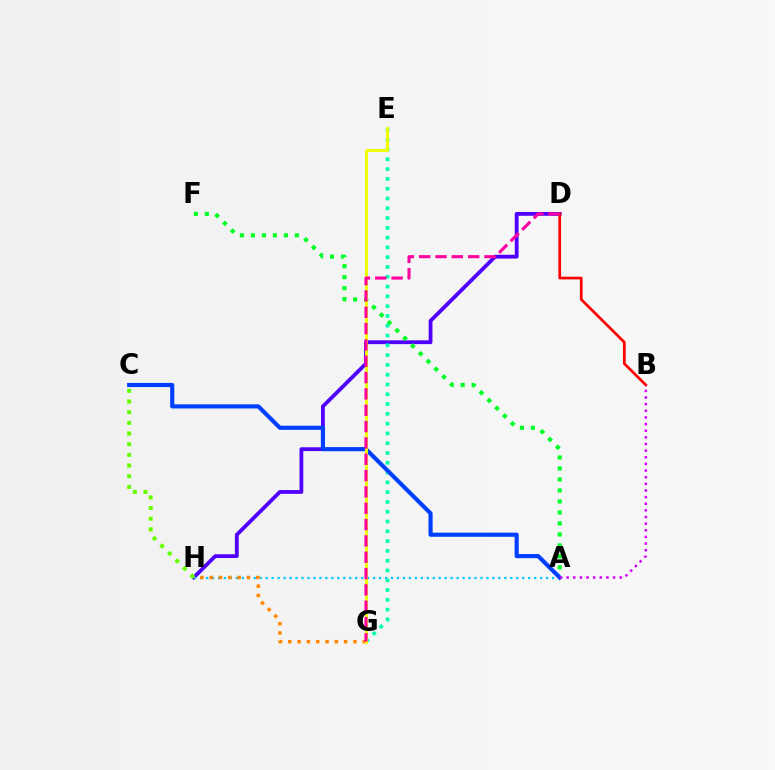{('D', 'H'): [{'color': '#4f00ff', 'line_style': 'solid', 'thickness': 2.74}], ('A', 'H'): [{'color': '#00c7ff', 'line_style': 'dotted', 'thickness': 1.62}], ('A', 'F'): [{'color': '#00ff27', 'line_style': 'dotted', 'thickness': 2.98}], ('E', 'G'): [{'color': '#00ffaf', 'line_style': 'dotted', 'thickness': 2.66}, {'color': '#eeff00', 'line_style': 'solid', 'thickness': 2.12}], ('G', 'H'): [{'color': '#ff8800', 'line_style': 'dotted', 'thickness': 2.53}], ('A', 'C'): [{'color': '#003fff', 'line_style': 'solid', 'thickness': 2.98}], ('B', 'D'): [{'color': '#ff0000', 'line_style': 'solid', 'thickness': 1.95}], ('D', 'G'): [{'color': '#ff00a0', 'line_style': 'dashed', 'thickness': 2.22}], ('A', 'B'): [{'color': '#d600ff', 'line_style': 'dotted', 'thickness': 1.8}], ('C', 'H'): [{'color': '#66ff00', 'line_style': 'dotted', 'thickness': 2.9}]}